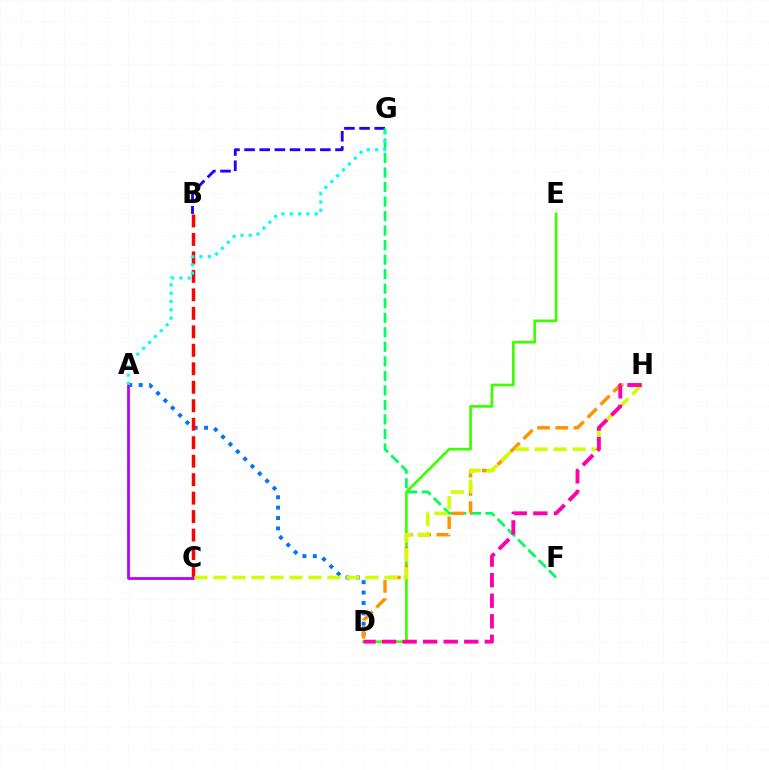{('A', 'D'): [{'color': '#0074ff', 'line_style': 'dotted', 'thickness': 2.82}], ('B', 'G'): [{'color': '#2500ff', 'line_style': 'dashed', 'thickness': 2.06}], ('B', 'C'): [{'color': '#ff0000', 'line_style': 'dashed', 'thickness': 2.51}], ('F', 'G'): [{'color': '#00ff5c', 'line_style': 'dashed', 'thickness': 1.97}], ('D', 'E'): [{'color': '#3dff00', 'line_style': 'solid', 'thickness': 1.94}], ('D', 'H'): [{'color': '#ff9400', 'line_style': 'dashed', 'thickness': 2.48}, {'color': '#ff00ac', 'line_style': 'dashed', 'thickness': 2.79}], ('A', 'C'): [{'color': '#b900ff', 'line_style': 'solid', 'thickness': 2.0}], ('A', 'G'): [{'color': '#00fff6', 'line_style': 'dotted', 'thickness': 2.26}], ('C', 'H'): [{'color': '#d1ff00', 'line_style': 'dashed', 'thickness': 2.58}]}